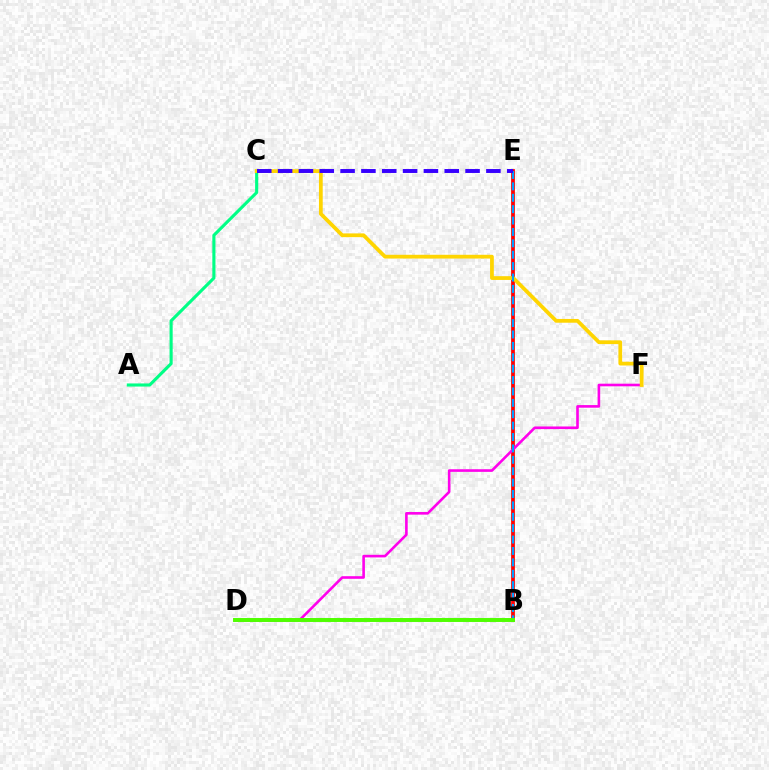{('B', 'E'): [{'color': '#ff0000', 'line_style': 'solid', 'thickness': 2.69}, {'color': '#009eff', 'line_style': 'dashed', 'thickness': 1.55}], ('A', 'C'): [{'color': '#00ff86', 'line_style': 'solid', 'thickness': 2.24}], ('D', 'F'): [{'color': '#ff00ed', 'line_style': 'solid', 'thickness': 1.88}], ('C', 'F'): [{'color': '#ffd500', 'line_style': 'solid', 'thickness': 2.71}], ('C', 'E'): [{'color': '#3700ff', 'line_style': 'dashed', 'thickness': 2.83}], ('B', 'D'): [{'color': '#4fff00', 'line_style': 'solid', 'thickness': 2.84}]}